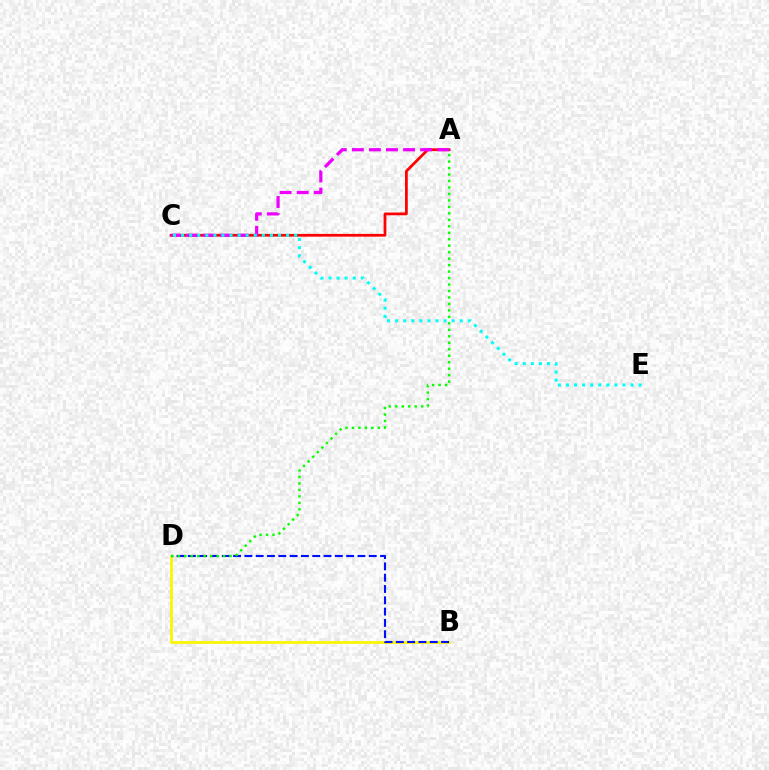{('A', 'C'): [{'color': '#ff0000', 'line_style': 'solid', 'thickness': 1.98}, {'color': '#ee00ff', 'line_style': 'dashed', 'thickness': 2.32}], ('B', 'D'): [{'color': '#fcf500', 'line_style': 'solid', 'thickness': 1.97}, {'color': '#0010ff', 'line_style': 'dashed', 'thickness': 1.54}], ('A', 'D'): [{'color': '#08ff00', 'line_style': 'dotted', 'thickness': 1.76}], ('C', 'E'): [{'color': '#00fff6', 'line_style': 'dotted', 'thickness': 2.19}]}